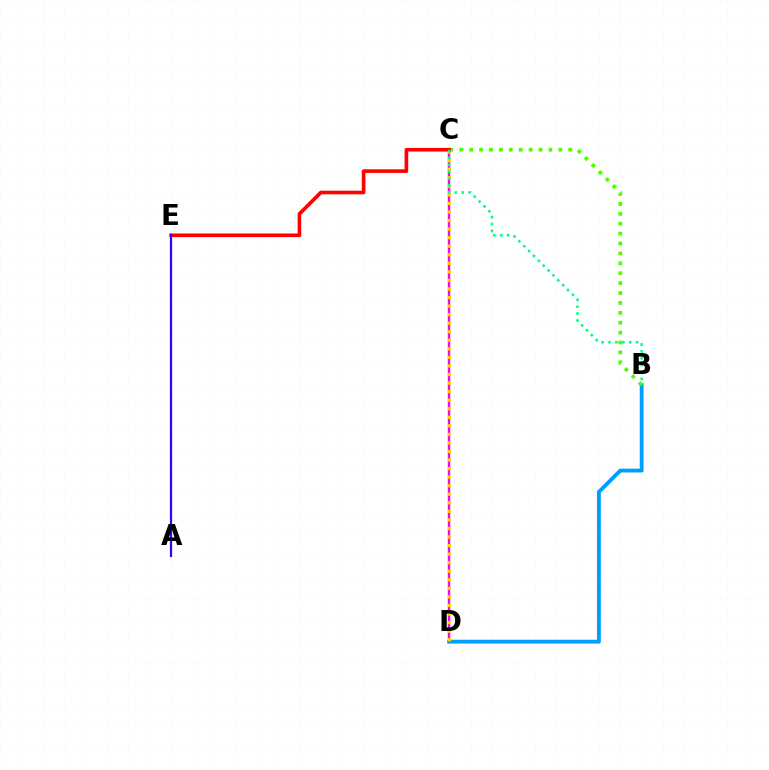{('C', 'D'): [{'color': '#ff00ed', 'line_style': 'solid', 'thickness': 1.73}, {'color': '#ffd500', 'line_style': 'dotted', 'thickness': 2.32}], ('B', 'D'): [{'color': '#009eff', 'line_style': 'solid', 'thickness': 2.76}], ('B', 'C'): [{'color': '#4fff00', 'line_style': 'dotted', 'thickness': 2.69}, {'color': '#00ff86', 'line_style': 'dotted', 'thickness': 1.87}], ('C', 'E'): [{'color': '#ff0000', 'line_style': 'solid', 'thickness': 2.62}], ('A', 'E'): [{'color': '#3700ff', 'line_style': 'solid', 'thickness': 1.61}]}